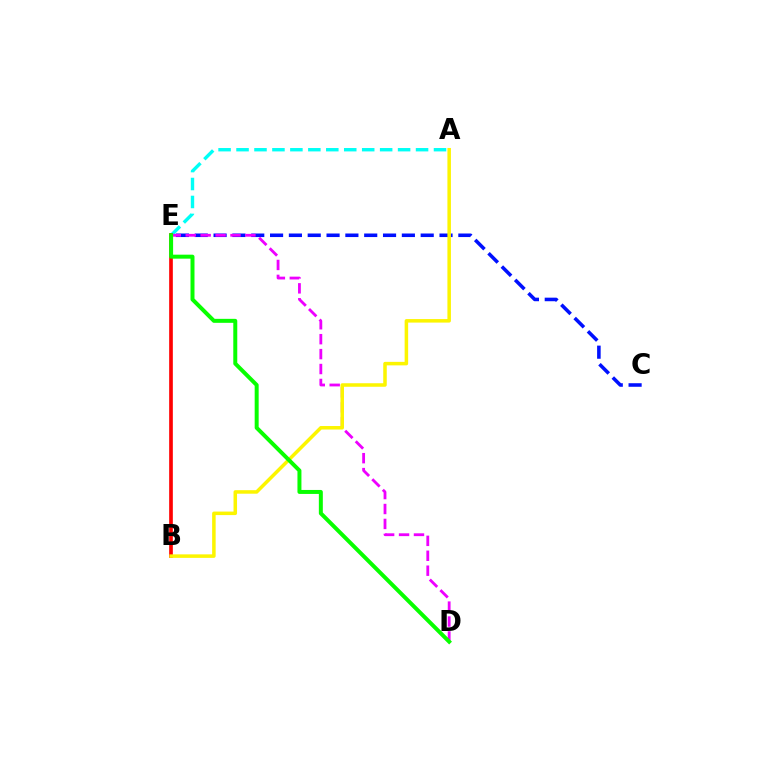{('A', 'E'): [{'color': '#00fff6', 'line_style': 'dashed', 'thickness': 2.44}], ('C', 'E'): [{'color': '#0010ff', 'line_style': 'dashed', 'thickness': 2.56}], ('B', 'E'): [{'color': '#ff0000', 'line_style': 'solid', 'thickness': 2.64}], ('D', 'E'): [{'color': '#ee00ff', 'line_style': 'dashed', 'thickness': 2.03}, {'color': '#08ff00', 'line_style': 'solid', 'thickness': 2.87}], ('A', 'B'): [{'color': '#fcf500', 'line_style': 'solid', 'thickness': 2.53}]}